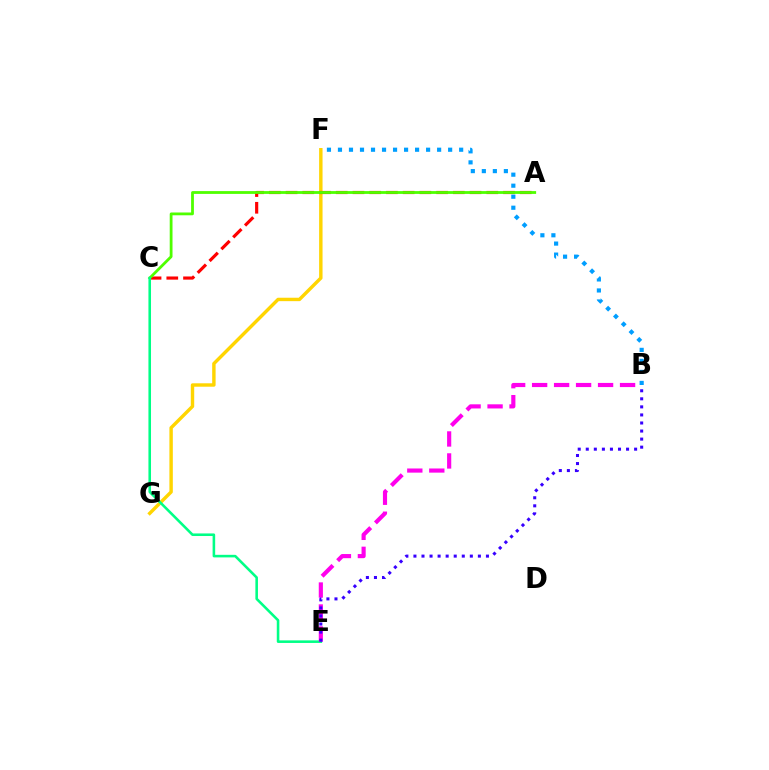{('B', 'F'): [{'color': '#009eff', 'line_style': 'dotted', 'thickness': 2.99}], ('F', 'G'): [{'color': '#ffd500', 'line_style': 'solid', 'thickness': 2.46}], ('A', 'C'): [{'color': '#ff0000', 'line_style': 'dashed', 'thickness': 2.27}, {'color': '#4fff00', 'line_style': 'solid', 'thickness': 2.01}], ('C', 'E'): [{'color': '#00ff86', 'line_style': 'solid', 'thickness': 1.85}], ('B', 'E'): [{'color': '#ff00ed', 'line_style': 'dashed', 'thickness': 2.99}, {'color': '#3700ff', 'line_style': 'dotted', 'thickness': 2.19}]}